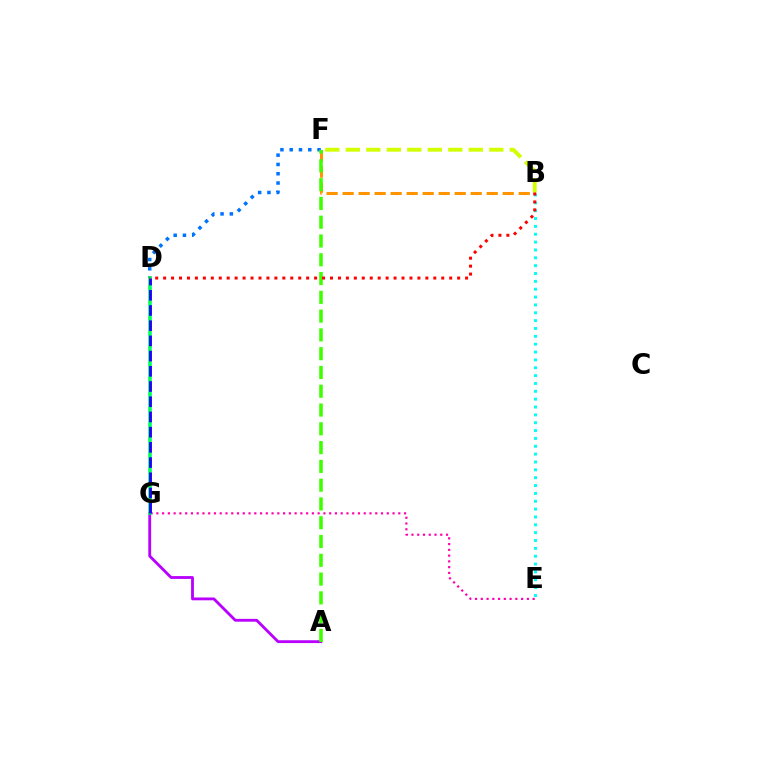{('B', 'F'): [{'color': '#ff9400', 'line_style': 'dashed', 'thickness': 2.18}, {'color': '#d1ff00', 'line_style': 'dashed', 'thickness': 2.78}], ('E', 'G'): [{'color': '#ff00ac', 'line_style': 'dotted', 'thickness': 1.57}], ('B', 'E'): [{'color': '#00fff6', 'line_style': 'dotted', 'thickness': 2.13}], ('A', 'G'): [{'color': '#b900ff', 'line_style': 'solid', 'thickness': 2.04}], ('D', 'F'): [{'color': '#0074ff', 'line_style': 'dotted', 'thickness': 2.52}], ('A', 'F'): [{'color': '#3dff00', 'line_style': 'dashed', 'thickness': 2.55}], ('D', 'G'): [{'color': '#00ff5c', 'line_style': 'solid', 'thickness': 2.59}, {'color': '#2500ff', 'line_style': 'dashed', 'thickness': 2.07}], ('B', 'D'): [{'color': '#ff0000', 'line_style': 'dotted', 'thickness': 2.16}]}